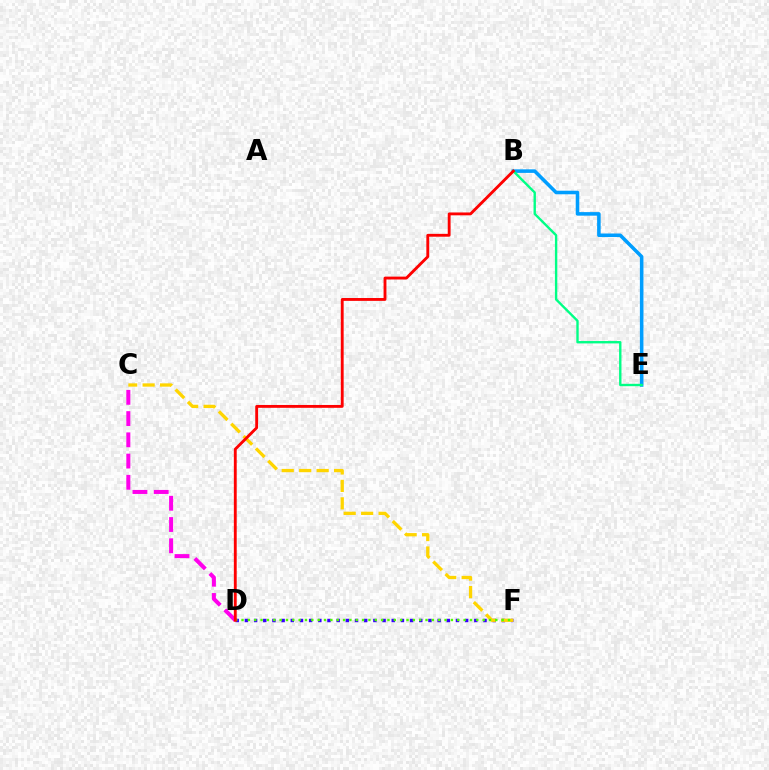{('B', 'E'): [{'color': '#009eff', 'line_style': 'solid', 'thickness': 2.56}, {'color': '#00ff86', 'line_style': 'solid', 'thickness': 1.71}], ('D', 'F'): [{'color': '#3700ff', 'line_style': 'dotted', 'thickness': 2.49}, {'color': '#4fff00', 'line_style': 'dotted', 'thickness': 1.72}], ('C', 'F'): [{'color': '#ffd500', 'line_style': 'dashed', 'thickness': 2.37}], ('C', 'D'): [{'color': '#ff00ed', 'line_style': 'dashed', 'thickness': 2.89}], ('B', 'D'): [{'color': '#ff0000', 'line_style': 'solid', 'thickness': 2.06}]}